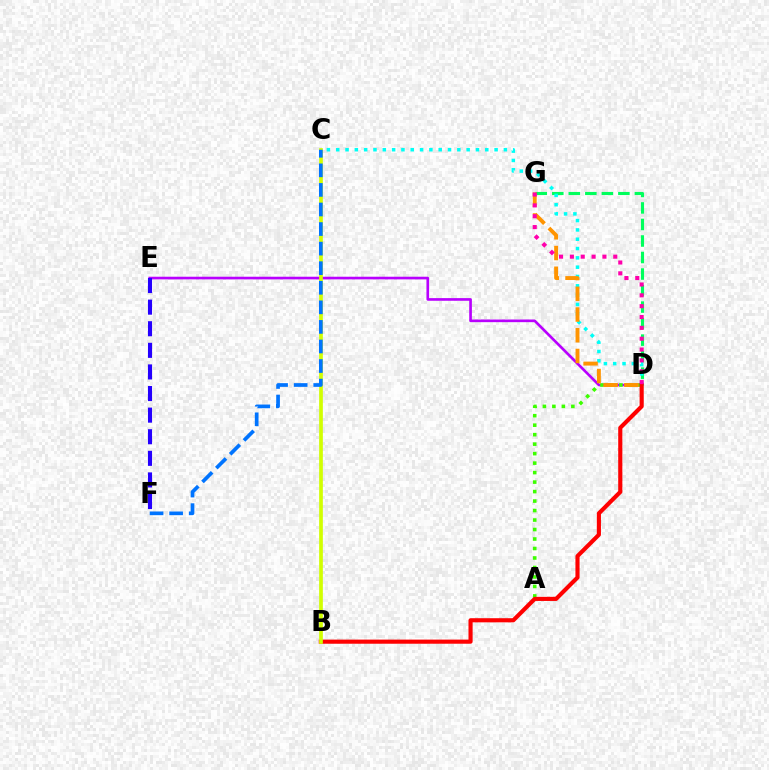{('D', 'G'): [{'color': '#00ff5c', 'line_style': 'dashed', 'thickness': 2.24}, {'color': '#ff9400', 'line_style': 'dashed', 'thickness': 2.81}, {'color': '#ff00ac', 'line_style': 'dotted', 'thickness': 2.95}], ('D', 'E'): [{'color': '#b900ff', 'line_style': 'solid', 'thickness': 1.91}], ('C', 'D'): [{'color': '#00fff6', 'line_style': 'dotted', 'thickness': 2.53}], ('A', 'D'): [{'color': '#3dff00', 'line_style': 'dotted', 'thickness': 2.58}], ('E', 'F'): [{'color': '#2500ff', 'line_style': 'dashed', 'thickness': 2.93}], ('B', 'D'): [{'color': '#ff0000', 'line_style': 'solid', 'thickness': 2.97}], ('B', 'C'): [{'color': '#d1ff00', 'line_style': 'solid', 'thickness': 2.66}], ('C', 'F'): [{'color': '#0074ff', 'line_style': 'dashed', 'thickness': 2.66}]}